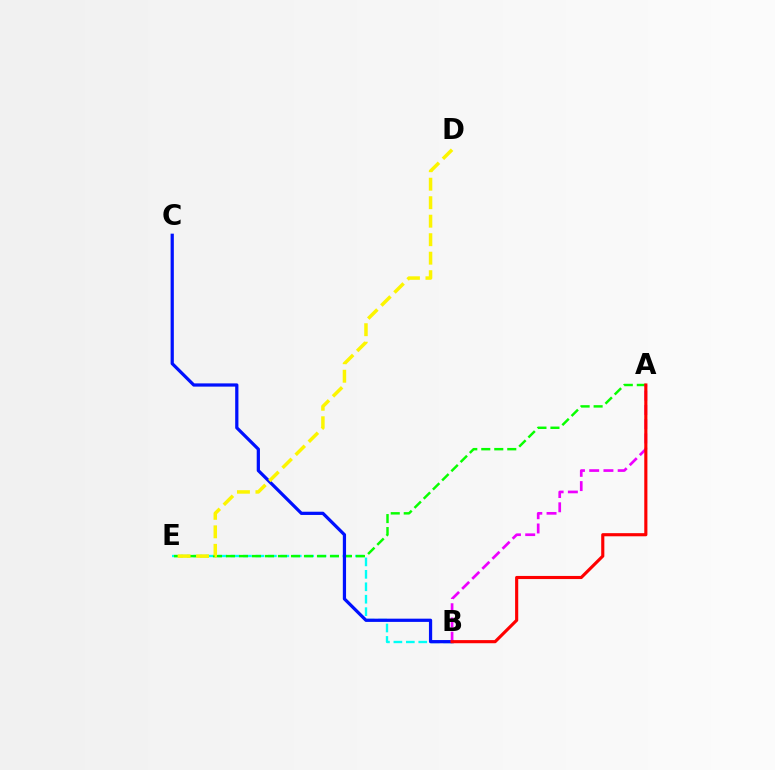{('B', 'E'): [{'color': '#00fff6', 'line_style': 'dashed', 'thickness': 1.69}], ('A', 'E'): [{'color': '#08ff00', 'line_style': 'dashed', 'thickness': 1.77}], ('B', 'C'): [{'color': '#0010ff', 'line_style': 'solid', 'thickness': 2.33}], ('A', 'B'): [{'color': '#ee00ff', 'line_style': 'dashed', 'thickness': 1.93}, {'color': '#ff0000', 'line_style': 'solid', 'thickness': 2.25}], ('D', 'E'): [{'color': '#fcf500', 'line_style': 'dashed', 'thickness': 2.51}]}